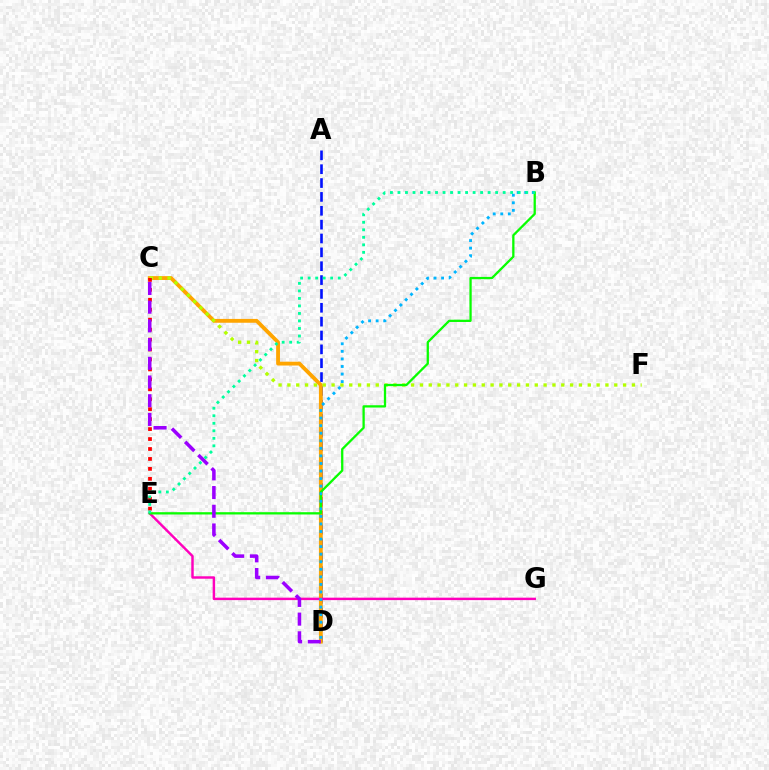{('A', 'D'): [{'color': '#0010ff', 'line_style': 'dashed', 'thickness': 1.88}], ('C', 'D'): [{'color': '#ffa500', 'line_style': 'solid', 'thickness': 2.76}, {'color': '#9b00ff', 'line_style': 'dashed', 'thickness': 2.54}], ('E', 'G'): [{'color': '#ff00bd', 'line_style': 'solid', 'thickness': 1.76}], ('C', 'F'): [{'color': '#b3ff00', 'line_style': 'dotted', 'thickness': 2.4}], ('B', 'E'): [{'color': '#08ff00', 'line_style': 'solid', 'thickness': 1.65}, {'color': '#00ff9d', 'line_style': 'dotted', 'thickness': 2.04}], ('B', 'D'): [{'color': '#00b5ff', 'line_style': 'dotted', 'thickness': 2.05}], ('C', 'E'): [{'color': '#ff0000', 'line_style': 'dotted', 'thickness': 2.7}]}